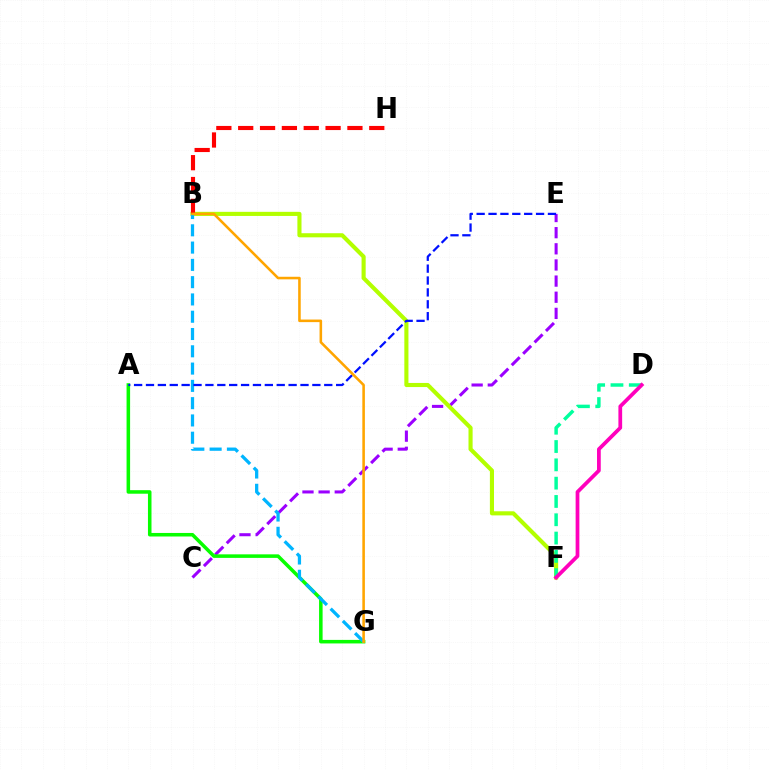{('C', 'E'): [{'color': '#9b00ff', 'line_style': 'dashed', 'thickness': 2.19}], ('B', 'F'): [{'color': '#b3ff00', 'line_style': 'solid', 'thickness': 2.96}], ('A', 'G'): [{'color': '#08ff00', 'line_style': 'solid', 'thickness': 2.55}], ('B', 'G'): [{'color': '#00b5ff', 'line_style': 'dashed', 'thickness': 2.35}, {'color': '#ffa500', 'line_style': 'solid', 'thickness': 1.85}], ('A', 'E'): [{'color': '#0010ff', 'line_style': 'dashed', 'thickness': 1.61}], ('B', 'H'): [{'color': '#ff0000', 'line_style': 'dashed', 'thickness': 2.97}], ('D', 'F'): [{'color': '#00ff9d', 'line_style': 'dashed', 'thickness': 2.49}, {'color': '#ff00bd', 'line_style': 'solid', 'thickness': 2.69}]}